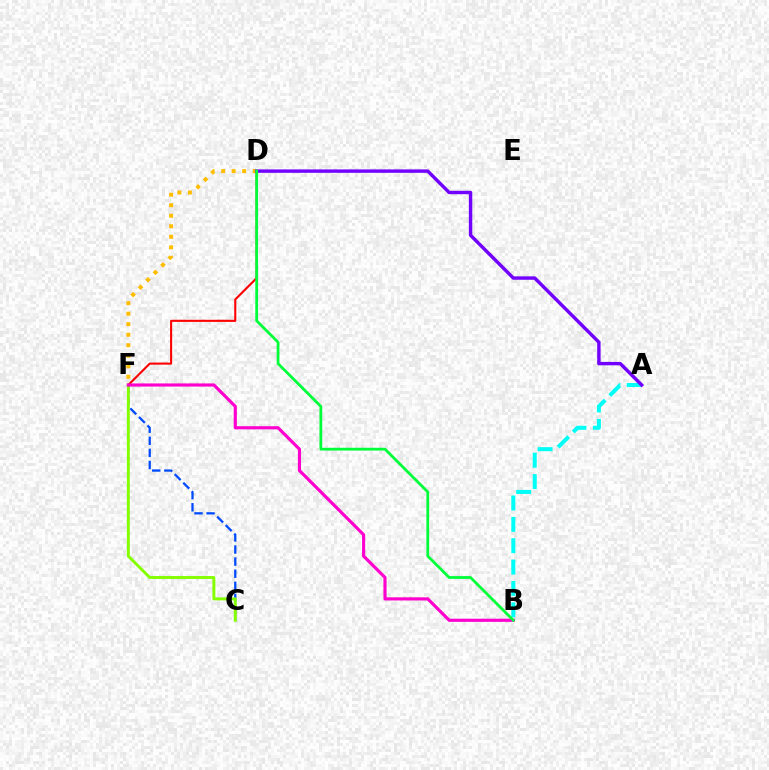{('C', 'F'): [{'color': '#004bff', 'line_style': 'dashed', 'thickness': 1.64}, {'color': '#84ff00', 'line_style': 'solid', 'thickness': 2.11}], ('D', 'F'): [{'color': '#ffbd00', 'line_style': 'dotted', 'thickness': 2.86}, {'color': '#ff0000', 'line_style': 'solid', 'thickness': 1.5}], ('A', 'B'): [{'color': '#00fff6', 'line_style': 'dashed', 'thickness': 2.9}], ('A', 'D'): [{'color': '#7200ff', 'line_style': 'solid', 'thickness': 2.46}], ('B', 'F'): [{'color': '#ff00cf', 'line_style': 'solid', 'thickness': 2.27}], ('B', 'D'): [{'color': '#00ff39', 'line_style': 'solid', 'thickness': 1.99}]}